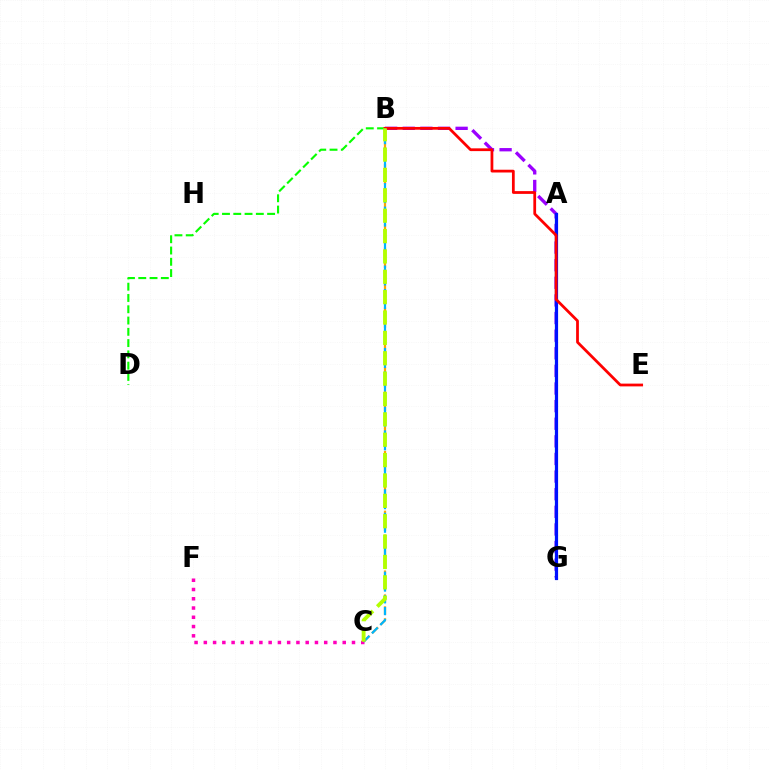{('B', 'G'): [{'color': '#9b00ff', 'line_style': 'dashed', 'thickness': 2.39}], ('C', 'F'): [{'color': '#ff00bd', 'line_style': 'dotted', 'thickness': 2.52}], ('A', 'G'): [{'color': '#00ff9d', 'line_style': 'solid', 'thickness': 1.56}, {'color': '#0010ff', 'line_style': 'solid', 'thickness': 2.29}], ('B', 'C'): [{'color': '#ffa500', 'line_style': 'dashed', 'thickness': 1.62}, {'color': '#00b5ff', 'line_style': 'dashed', 'thickness': 1.6}, {'color': '#b3ff00', 'line_style': 'dashed', 'thickness': 2.77}], ('B', 'D'): [{'color': '#08ff00', 'line_style': 'dashed', 'thickness': 1.53}], ('B', 'E'): [{'color': '#ff0000', 'line_style': 'solid', 'thickness': 1.99}]}